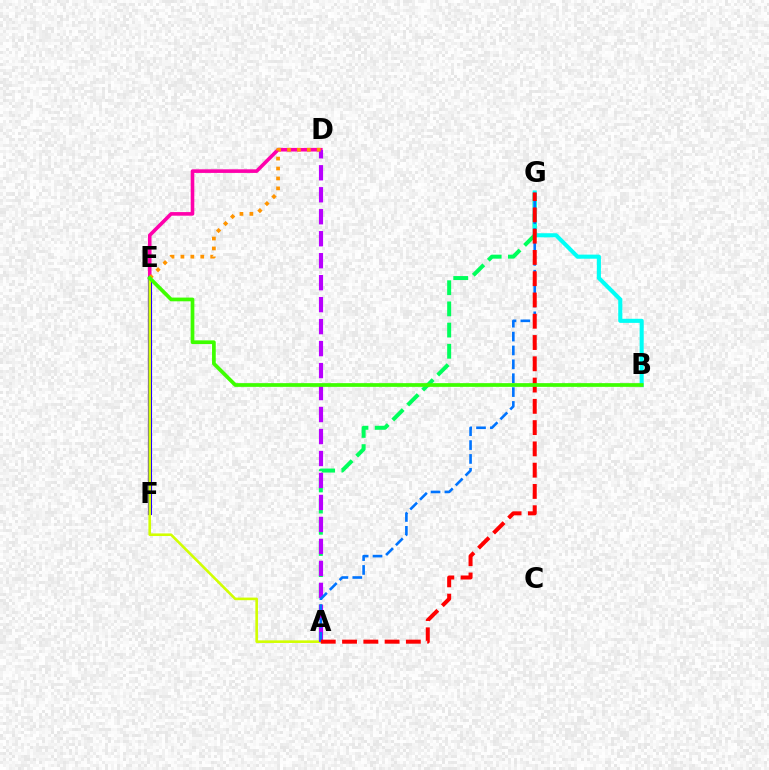{('A', 'G'): [{'color': '#00ff5c', 'line_style': 'dashed', 'thickness': 2.88}, {'color': '#0074ff', 'line_style': 'dashed', 'thickness': 1.88}, {'color': '#ff0000', 'line_style': 'dashed', 'thickness': 2.89}], ('D', 'F'): [{'color': '#ff00ac', 'line_style': 'solid', 'thickness': 2.6}], ('E', 'F'): [{'color': '#2500ff', 'line_style': 'solid', 'thickness': 2.96}], ('A', 'E'): [{'color': '#d1ff00', 'line_style': 'solid', 'thickness': 1.88}], ('B', 'G'): [{'color': '#00fff6', 'line_style': 'solid', 'thickness': 2.94}], ('A', 'D'): [{'color': '#b900ff', 'line_style': 'dashed', 'thickness': 2.99}], ('D', 'E'): [{'color': '#ff9400', 'line_style': 'dotted', 'thickness': 2.7}], ('B', 'E'): [{'color': '#3dff00', 'line_style': 'solid', 'thickness': 2.67}]}